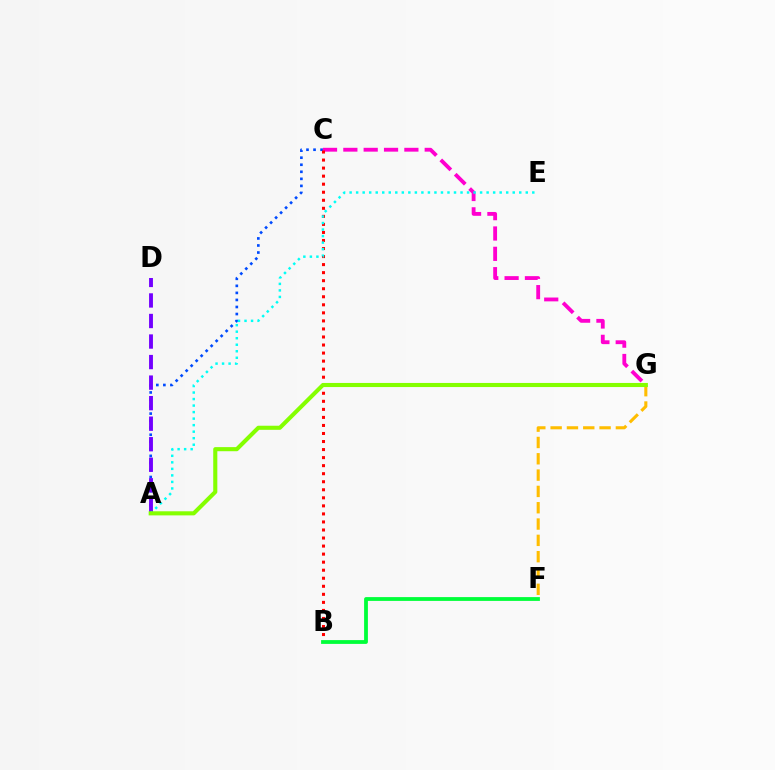{('A', 'C'): [{'color': '#004bff', 'line_style': 'dotted', 'thickness': 1.91}], ('C', 'G'): [{'color': '#ff00cf', 'line_style': 'dashed', 'thickness': 2.76}], ('B', 'C'): [{'color': '#ff0000', 'line_style': 'dotted', 'thickness': 2.18}], ('A', 'D'): [{'color': '#7200ff', 'line_style': 'dashed', 'thickness': 2.79}], ('A', 'E'): [{'color': '#00fff6', 'line_style': 'dotted', 'thickness': 1.77}], ('F', 'G'): [{'color': '#ffbd00', 'line_style': 'dashed', 'thickness': 2.22}], ('B', 'F'): [{'color': '#00ff39', 'line_style': 'solid', 'thickness': 2.73}], ('A', 'G'): [{'color': '#84ff00', 'line_style': 'solid', 'thickness': 2.95}]}